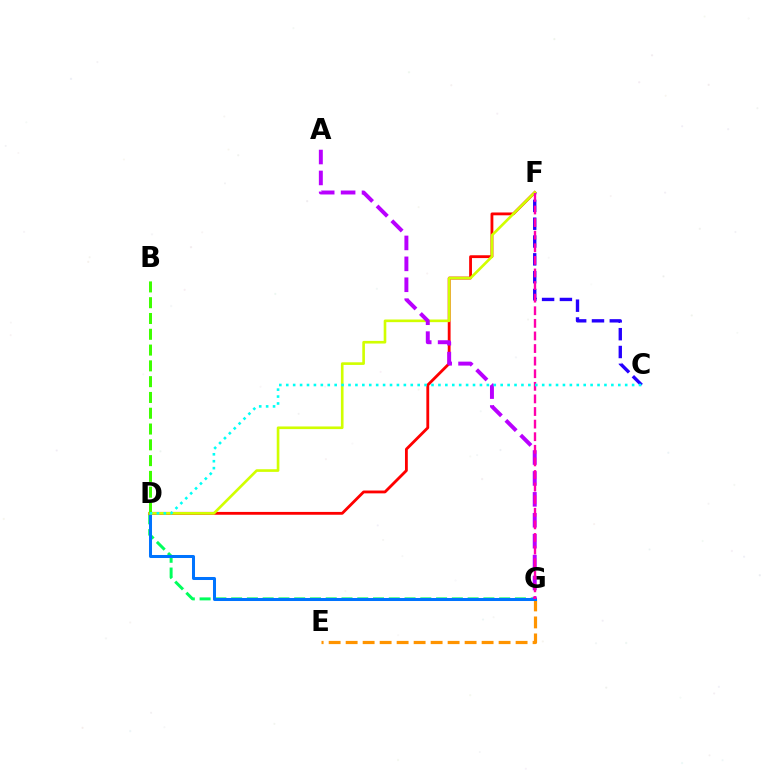{('E', 'G'): [{'color': '#ff9400', 'line_style': 'dashed', 'thickness': 2.31}], ('D', 'G'): [{'color': '#00ff5c', 'line_style': 'dashed', 'thickness': 2.14}, {'color': '#0074ff', 'line_style': 'solid', 'thickness': 2.17}], ('D', 'F'): [{'color': '#ff0000', 'line_style': 'solid', 'thickness': 2.03}, {'color': '#d1ff00', 'line_style': 'solid', 'thickness': 1.9}], ('C', 'F'): [{'color': '#2500ff', 'line_style': 'dashed', 'thickness': 2.42}], ('B', 'D'): [{'color': '#3dff00', 'line_style': 'dashed', 'thickness': 2.15}], ('A', 'G'): [{'color': '#b900ff', 'line_style': 'dashed', 'thickness': 2.84}], ('F', 'G'): [{'color': '#ff00ac', 'line_style': 'dashed', 'thickness': 1.71}], ('C', 'D'): [{'color': '#00fff6', 'line_style': 'dotted', 'thickness': 1.88}]}